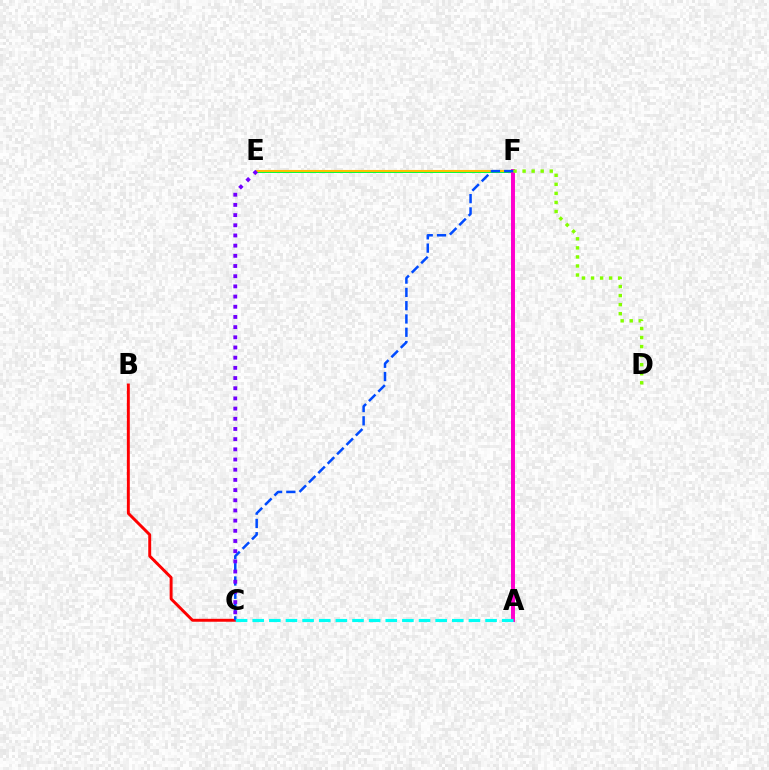{('E', 'F'): [{'color': '#00ff39', 'line_style': 'solid', 'thickness': 2.12}, {'color': '#ffbd00', 'line_style': 'solid', 'thickness': 1.51}], ('A', 'F'): [{'color': '#ff00cf', 'line_style': 'solid', 'thickness': 2.85}], ('B', 'C'): [{'color': '#ff0000', 'line_style': 'solid', 'thickness': 2.11}], ('D', 'F'): [{'color': '#84ff00', 'line_style': 'dotted', 'thickness': 2.46}], ('C', 'F'): [{'color': '#004bff', 'line_style': 'dashed', 'thickness': 1.8}], ('C', 'E'): [{'color': '#7200ff', 'line_style': 'dotted', 'thickness': 2.77}], ('A', 'C'): [{'color': '#00fff6', 'line_style': 'dashed', 'thickness': 2.26}]}